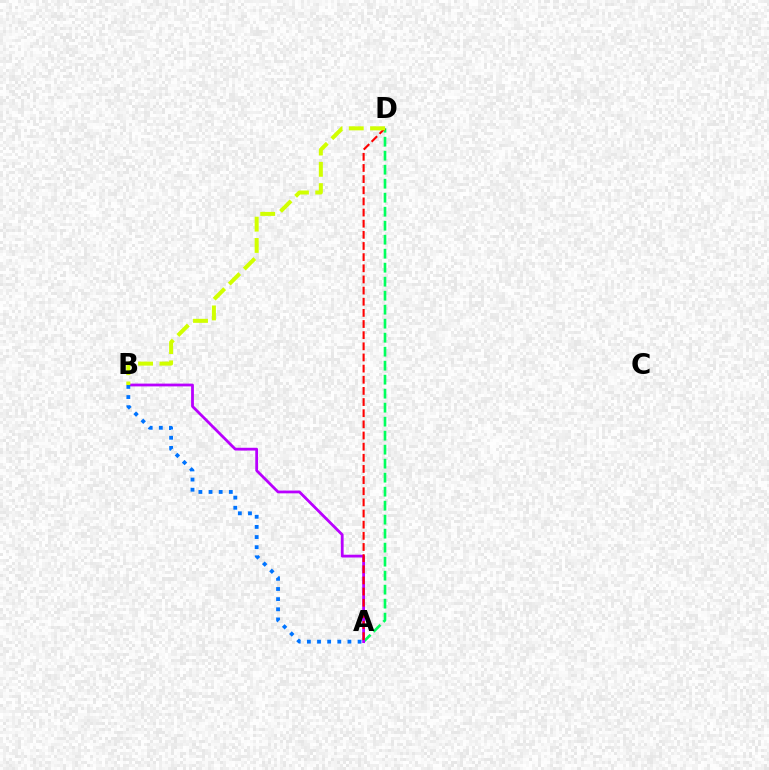{('A', 'D'): [{'color': '#00ff5c', 'line_style': 'dashed', 'thickness': 1.9}, {'color': '#ff0000', 'line_style': 'dashed', 'thickness': 1.51}], ('A', 'B'): [{'color': '#b900ff', 'line_style': 'solid', 'thickness': 2.01}, {'color': '#0074ff', 'line_style': 'dotted', 'thickness': 2.75}], ('B', 'D'): [{'color': '#d1ff00', 'line_style': 'dashed', 'thickness': 2.89}]}